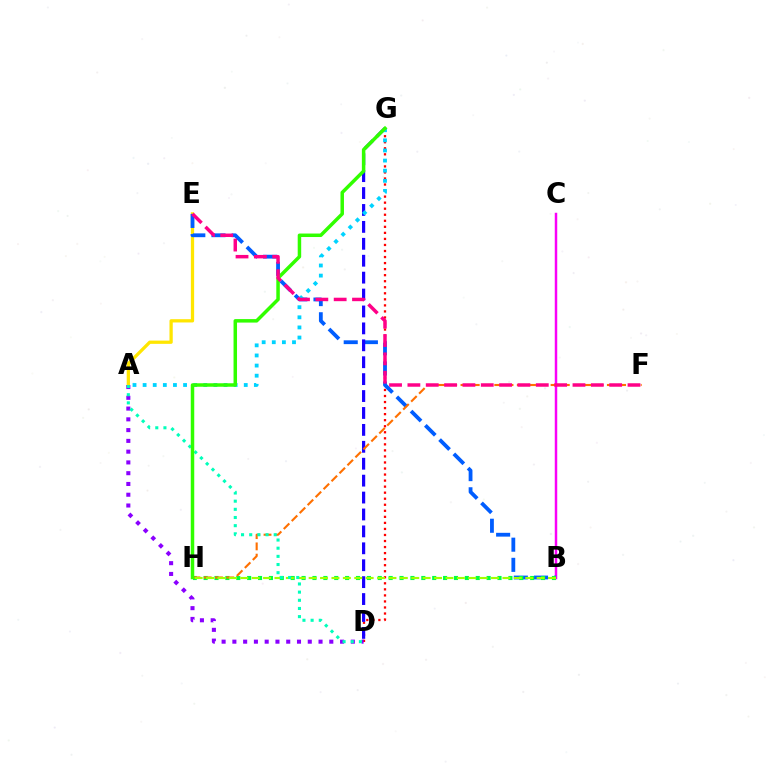{('D', 'G'): [{'color': '#ff0000', 'line_style': 'dotted', 'thickness': 1.64}, {'color': '#1900ff', 'line_style': 'dashed', 'thickness': 2.3}], ('B', 'C'): [{'color': '#fa00f9', 'line_style': 'solid', 'thickness': 1.78}], ('A', 'E'): [{'color': '#ffe600', 'line_style': 'solid', 'thickness': 2.35}], ('A', 'D'): [{'color': '#8a00ff', 'line_style': 'dotted', 'thickness': 2.93}, {'color': '#00ffbb', 'line_style': 'dotted', 'thickness': 2.22}], ('B', 'E'): [{'color': '#005dff', 'line_style': 'dashed', 'thickness': 2.74}], ('B', 'H'): [{'color': '#00ff45', 'line_style': 'dotted', 'thickness': 2.96}, {'color': '#a2ff00', 'line_style': 'dashed', 'thickness': 1.55}], ('F', 'H'): [{'color': '#ff7000', 'line_style': 'dashed', 'thickness': 1.53}], ('A', 'G'): [{'color': '#00d3ff', 'line_style': 'dotted', 'thickness': 2.75}], ('G', 'H'): [{'color': '#31ff00', 'line_style': 'solid', 'thickness': 2.51}], ('E', 'F'): [{'color': '#ff0088', 'line_style': 'dashed', 'thickness': 2.49}]}